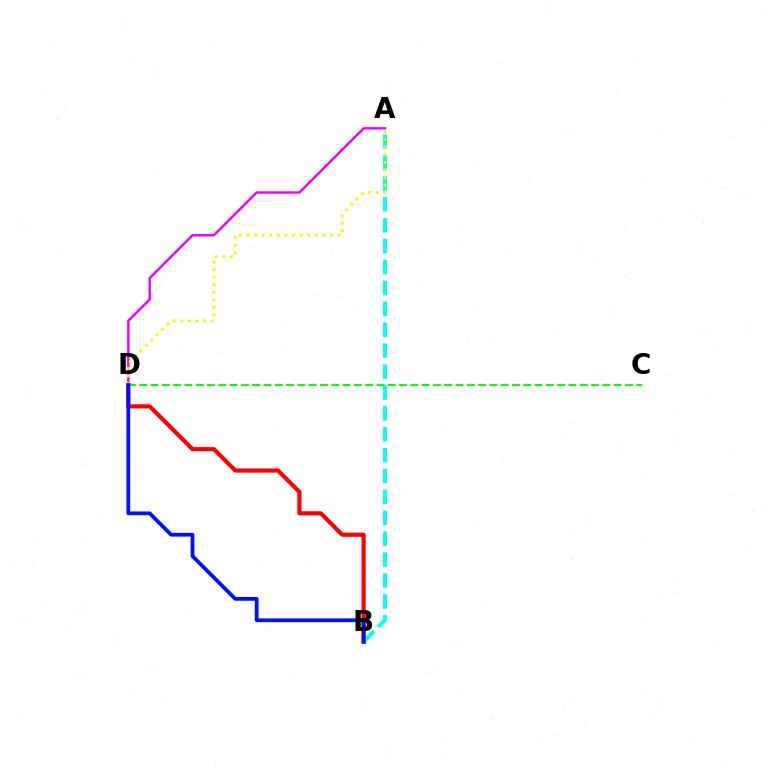{('A', 'B'): [{'color': '#00fff6', 'line_style': 'dashed', 'thickness': 2.84}], ('B', 'D'): [{'color': '#ff0000', 'line_style': 'solid', 'thickness': 3.0}, {'color': '#0010ff', 'line_style': 'solid', 'thickness': 2.72}], ('A', 'D'): [{'color': '#ee00ff', 'line_style': 'solid', 'thickness': 1.75}, {'color': '#fcf500', 'line_style': 'dotted', 'thickness': 2.06}], ('C', 'D'): [{'color': '#08ff00', 'line_style': 'dashed', 'thickness': 1.53}]}